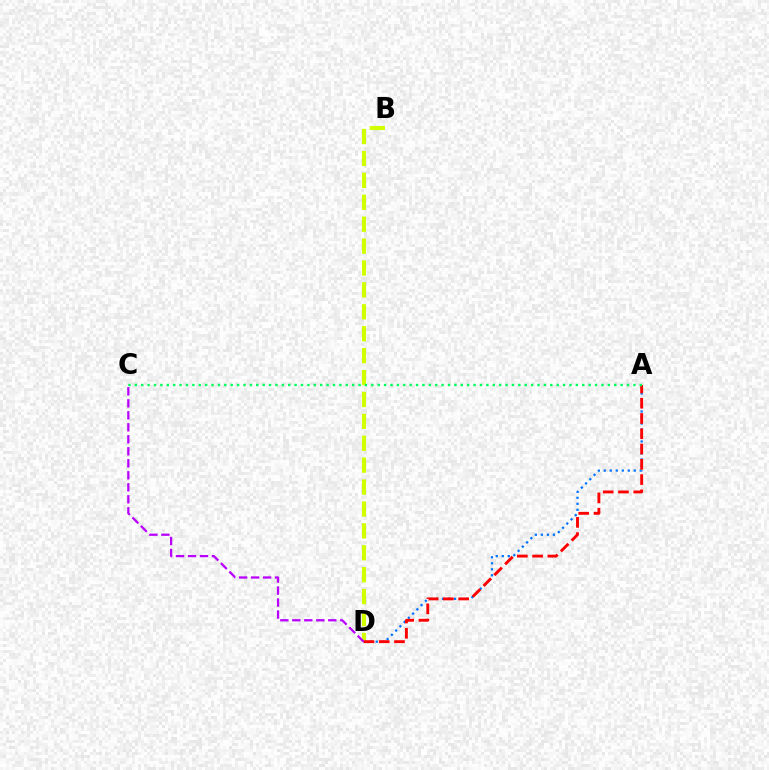{('A', 'D'): [{'color': '#0074ff', 'line_style': 'dotted', 'thickness': 1.63}, {'color': '#ff0000', 'line_style': 'dashed', 'thickness': 2.08}], ('B', 'D'): [{'color': '#d1ff00', 'line_style': 'dashed', 'thickness': 2.98}], ('C', 'D'): [{'color': '#b900ff', 'line_style': 'dashed', 'thickness': 1.63}], ('A', 'C'): [{'color': '#00ff5c', 'line_style': 'dotted', 'thickness': 1.74}]}